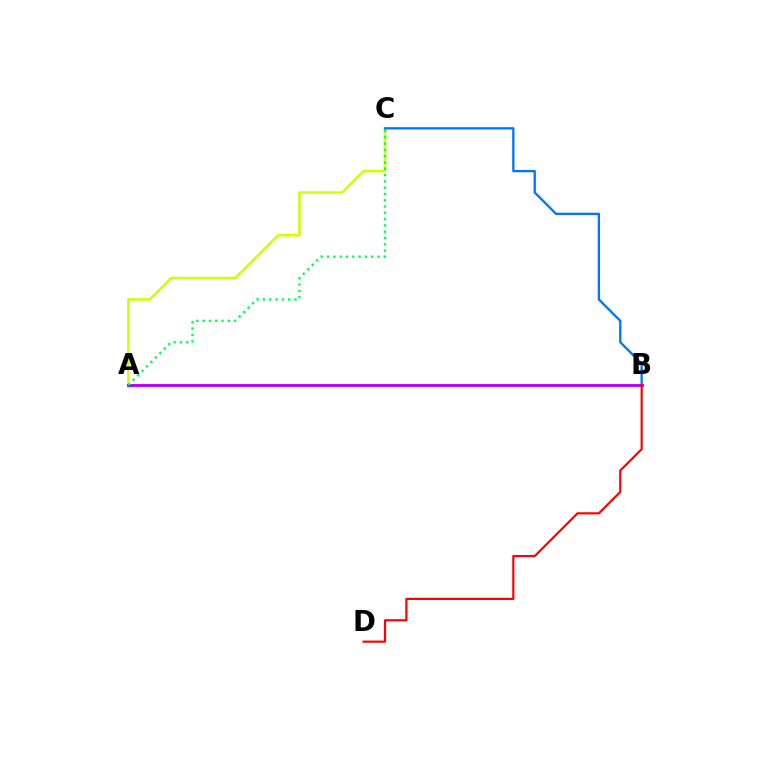{('A', 'C'): [{'color': '#d1ff00', 'line_style': 'solid', 'thickness': 1.83}, {'color': '#00ff5c', 'line_style': 'dotted', 'thickness': 1.71}], ('A', 'B'): [{'color': '#b900ff', 'line_style': 'solid', 'thickness': 2.11}], ('B', 'C'): [{'color': '#0074ff', 'line_style': 'solid', 'thickness': 1.66}], ('B', 'D'): [{'color': '#ff0000', 'line_style': 'solid', 'thickness': 1.58}]}